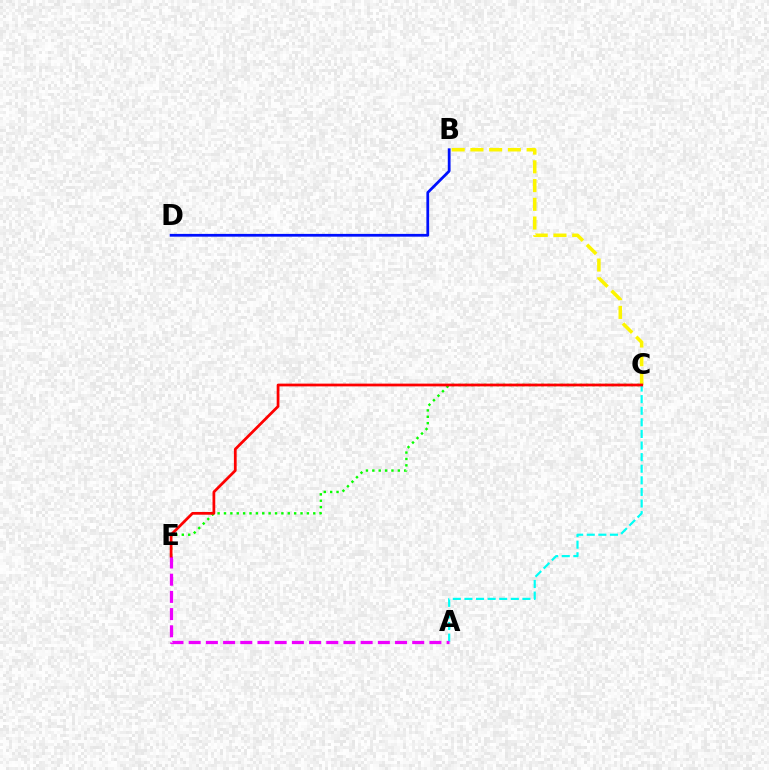{('B', 'D'): [{'color': '#0010ff', 'line_style': 'solid', 'thickness': 1.99}], ('C', 'E'): [{'color': '#08ff00', 'line_style': 'dotted', 'thickness': 1.73}, {'color': '#ff0000', 'line_style': 'solid', 'thickness': 1.98}], ('A', 'C'): [{'color': '#00fff6', 'line_style': 'dashed', 'thickness': 1.58}], ('A', 'E'): [{'color': '#ee00ff', 'line_style': 'dashed', 'thickness': 2.34}], ('B', 'C'): [{'color': '#fcf500', 'line_style': 'dashed', 'thickness': 2.54}]}